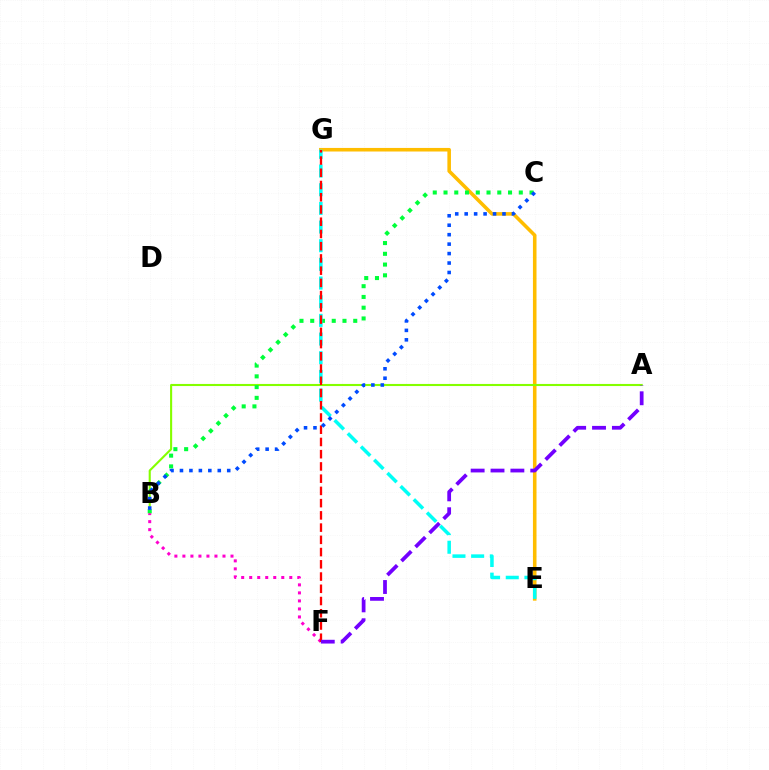{('E', 'G'): [{'color': '#ffbd00', 'line_style': 'solid', 'thickness': 2.57}, {'color': '#00fff6', 'line_style': 'dashed', 'thickness': 2.54}], ('A', 'B'): [{'color': '#84ff00', 'line_style': 'solid', 'thickness': 1.51}], ('B', 'C'): [{'color': '#00ff39', 'line_style': 'dotted', 'thickness': 2.92}, {'color': '#004bff', 'line_style': 'dotted', 'thickness': 2.57}], ('B', 'F'): [{'color': '#ff00cf', 'line_style': 'dotted', 'thickness': 2.18}], ('F', 'G'): [{'color': '#ff0000', 'line_style': 'dashed', 'thickness': 1.66}], ('A', 'F'): [{'color': '#7200ff', 'line_style': 'dashed', 'thickness': 2.7}]}